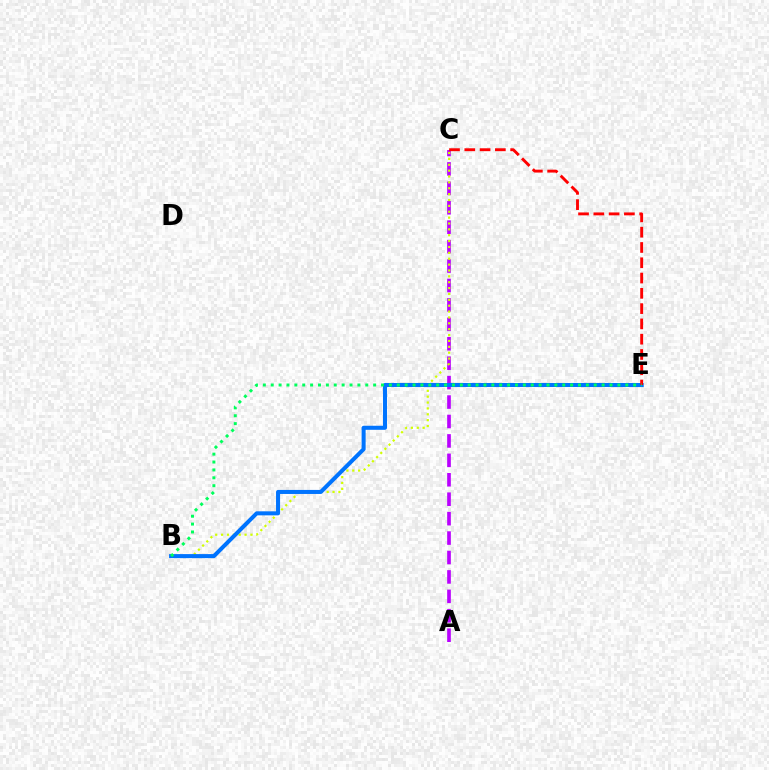{('A', 'C'): [{'color': '#b900ff', 'line_style': 'dashed', 'thickness': 2.64}], ('B', 'C'): [{'color': '#d1ff00', 'line_style': 'dotted', 'thickness': 1.6}], ('B', 'E'): [{'color': '#0074ff', 'line_style': 'solid', 'thickness': 2.91}, {'color': '#00ff5c', 'line_style': 'dotted', 'thickness': 2.14}], ('C', 'E'): [{'color': '#ff0000', 'line_style': 'dashed', 'thickness': 2.08}]}